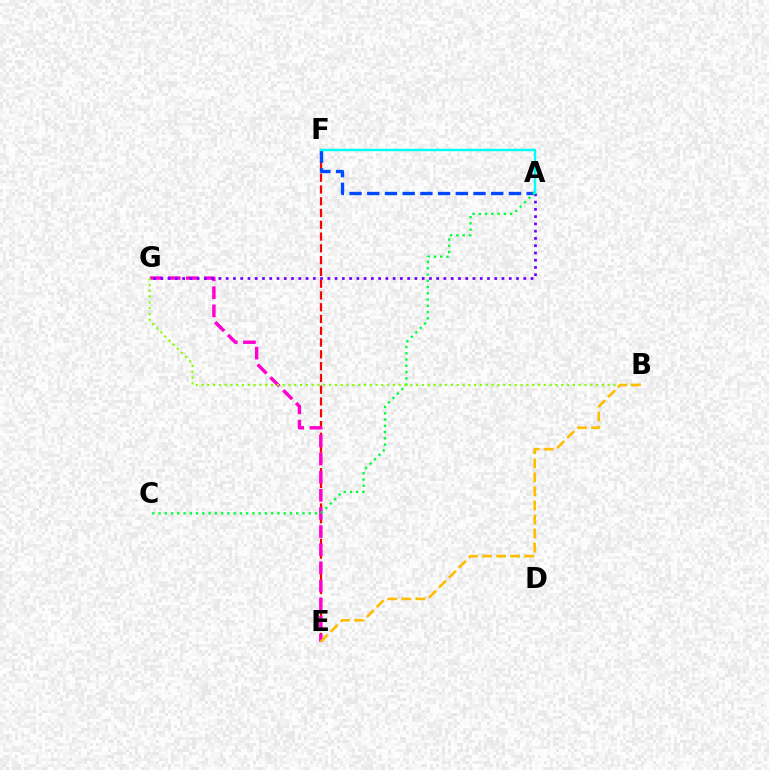{('E', 'F'): [{'color': '#ff0000', 'line_style': 'dashed', 'thickness': 1.6}], ('A', 'F'): [{'color': '#004bff', 'line_style': 'dashed', 'thickness': 2.41}, {'color': '#00fff6', 'line_style': 'solid', 'thickness': 1.76}], ('E', 'G'): [{'color': '#ff00cf', 'line_style': 'dashed', 'thickness': 2.46}], ('A', 'G'): [{'color': '#7200ff', 'line_style': 'dotted', 'thickness': 1.97}], ('A', 'C'): [{'color': '#00ff39', 'line_style': 'dotted', 'thickness': 1.7}], ('B', 'G'): [{'color': '#84ff00', 'line_style': 'dotted', 'thickness': 1.58}], ('B', 'E'): [{'color': '#ffbd00', 'line_style': 'dashed', 'thickness': 1.91}]}